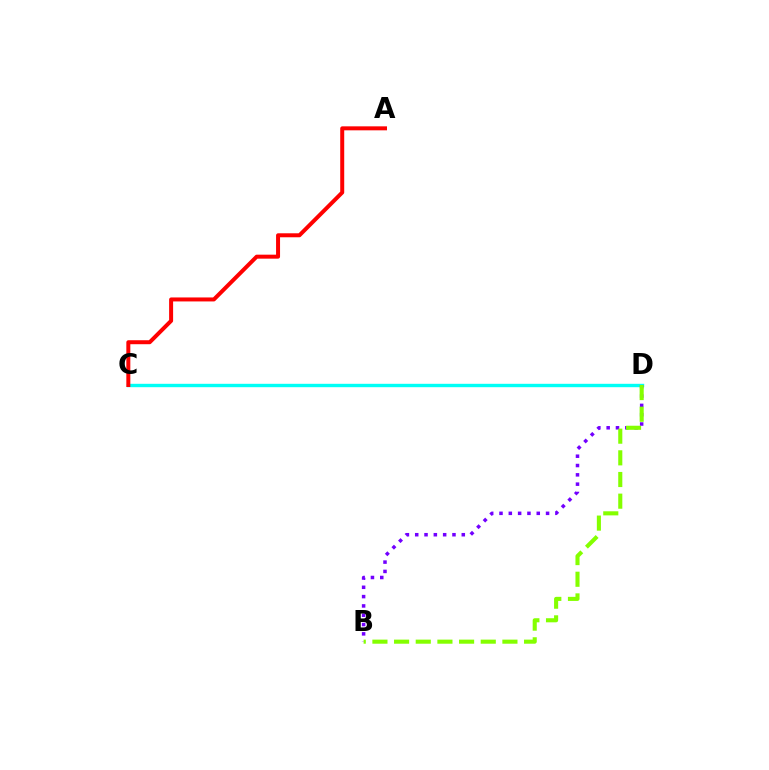{('C', 'D'): [{'color': '#00fff6', 'line_style': 'solid', 'thickness': 2.44}], ('A', 'C'): [{'color': '#ff0000', 'line_style': 'solid', 'thickness': 2.87}], ('B', 'D'): [{'color': '#7200ff', 'line_style': 'dotted', 'thickness': 2.53}, {'color': '#84ff00', 'line_style': 'dashed', 'thickness': 2.94}]}